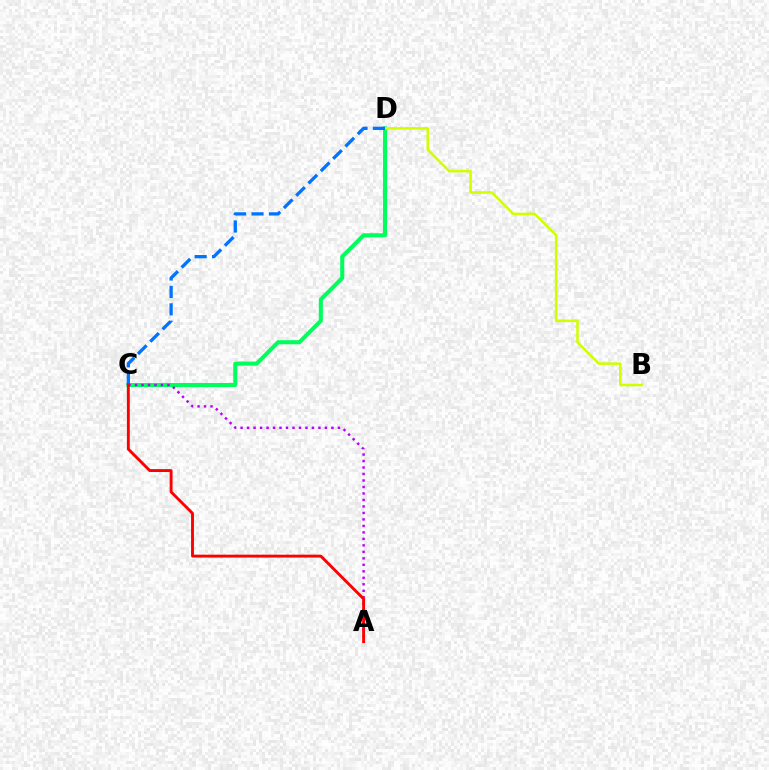{('C', 'D'): [{'color': '#00ff5c', 'line_style': 'solid', 'thickness': 2.92}, {'color': '#0074ff', 'line_style': 'dashed', 'thickness': 2.37}], ('A', 'C'): [{'color': '#b900ff', 'line_style': 'dotted', 'thickness': 1.76}, {'color': '#ff0000', 'line_style': 'solid', 'thickness': 2.08}], ('B', 'D'): [{'color': '#d1ff00', 'line_style': 'solid', 'thickness': 1.84}]}